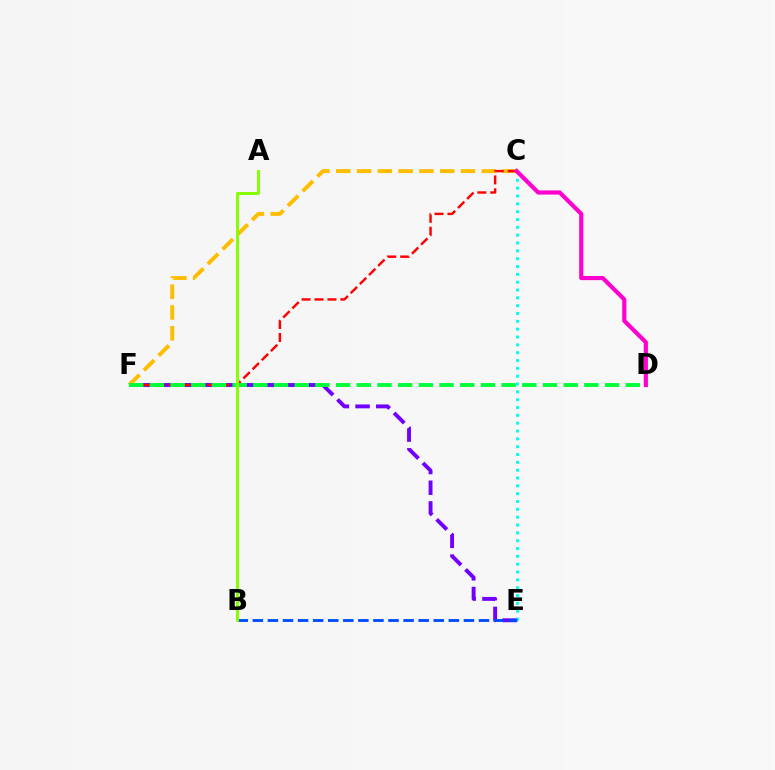{('C', 'E'): [{'color': '#00fff6', 'line_style': 'dotted', 'thickness': 2.13}], ('E', 'F'): [{'color': '#7200ff', 'line_style': 'dashed', 'thickness': 2.81}], ('B', 'E'): [{'color': '#004bff', 'line_style': 'dashed', 'thickness': 2.05}], ('C', 'F'): [{'color': '#ffbd00', 'line_style': 'dashed', 'thickness': 2.83}, {'color': '#ff0000', 'line_style': 'dashed', 'thickness': 1.75}], ('D', 'F'): [{'color': '#00ff39', 'line_style': 'dashed', 'thickness': 2.81}], ('C', 'D'): [{'color': '#ff00cf', 'line_style': 'solid', 'thickness': 2.99}], ('A', 'B'): [{'color': '#84ff00', 'line_style': 'solid', 'thickness': 2.09}]}